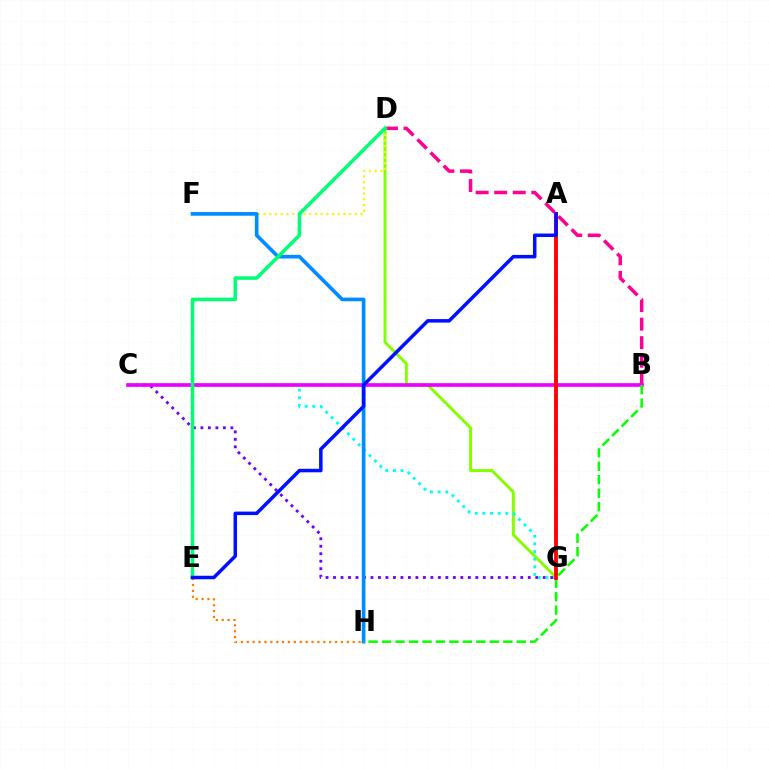{('B', 'D'): [{'color': '#ff0094', 'line_style': 'dashed', 'thickness': 2.52}], ('C', 'G'): [{'color': '#7200ff', 'line_style': 'dotted', 'thickness': 2.04}, {'color': '#00fff6', 'line_style': 'dotted', 'thickness': 2.08}], ('D', 'G'): [{'color': '#84ff00', 'line_style': 'solid', 'thickness': 2.13}], ('D', 'F'): [{'color': '#fcf500', 'line_style': 'dotted', 'thickness': 1.55}], ('B', 'C'): [{'color': '#ee00ff', 'line_style': 'solid', 'thickness': 2.64}], ('F', 'H'): [{'color': '#008cff', 'line_style': 'solid', 'thickness': 2.64}], ('E', 'H'): [{'color': '#ff7c00', 'line_style': 'dotted', 'thickness': 1.6}], ('B', 'H'): [{'color': '#08ff00', 'line_style': 'dashed', 'thickness': 1.83}], ('A', 'G'): [{'color': '#ff0000', 'line_style': 'solid', 'thickness': 2.78}], ('D', 'E'): [{'color': '#00ff74', 'line_style': 'solid', 'thickness': 2.55}], ('A', 'E'): [{'color': '#0010ff', 'line_style': 'solid', 'thickness': 2.53}]}